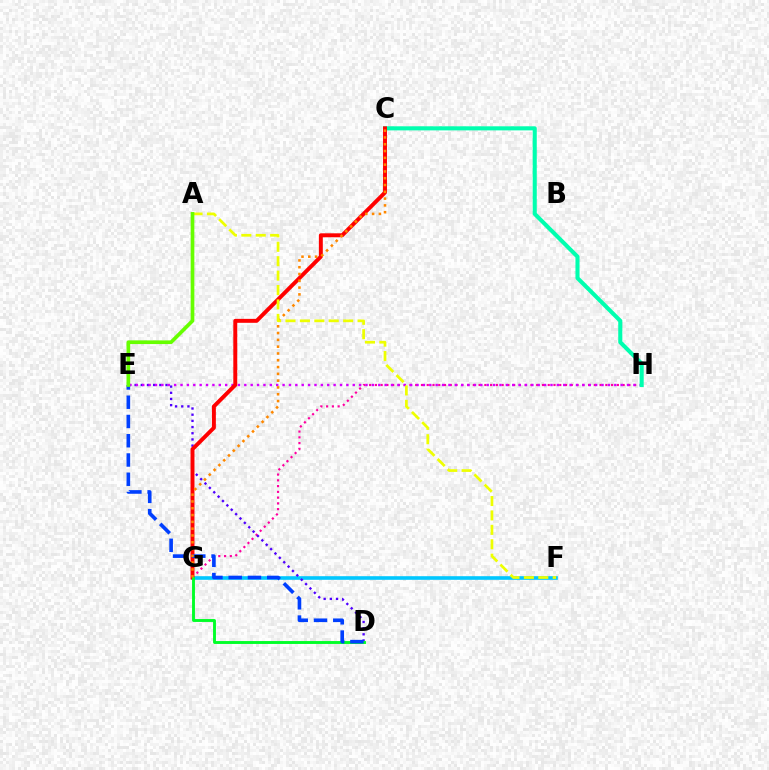{('G', 'H'): [{'color': '#ff00a0', 'line_style': 'dotted', 'thickness': 1.57}], ('F', 'G'): [{'color': '#00c7ff', 'line_style': 'solid', 'thickness': 2.6}], ('D', 'E'): [{'color': '#4f00ff', 'line_style': 'dotted', 'thickness': 1.68}, {'color': '#003fff', 'line_style': 'dashed', 'thickness': 2.62}], ('E', 'H'): [{'color': '#d600ff', 'line_style': 'dotted', 'thickness': 1.73}], ('C', 'H'): [{'color': '#00ffaf', 'line_style': 'solid', 'thickness': 2.94}], ('C', 'G'): [{'color': '#ff0000', 'line_style': 'solid', 'thickness': 2.84}, {'color': '#ff8800', 'line_style': 'dotted', 'thickness': 1.85}], ('D', 'G'): [{'color': '#00ff27', 'line_style': 'solid', 'thickness': 2.08}], ('A', 'F'): [{'color': '#eeff00', 'line_style': 'dashed', 'thickness': 1.96}], ('A', 'E'): [{'color': '#66ff00', 'line_style': 'solid', 'thickness': 2.65}]}